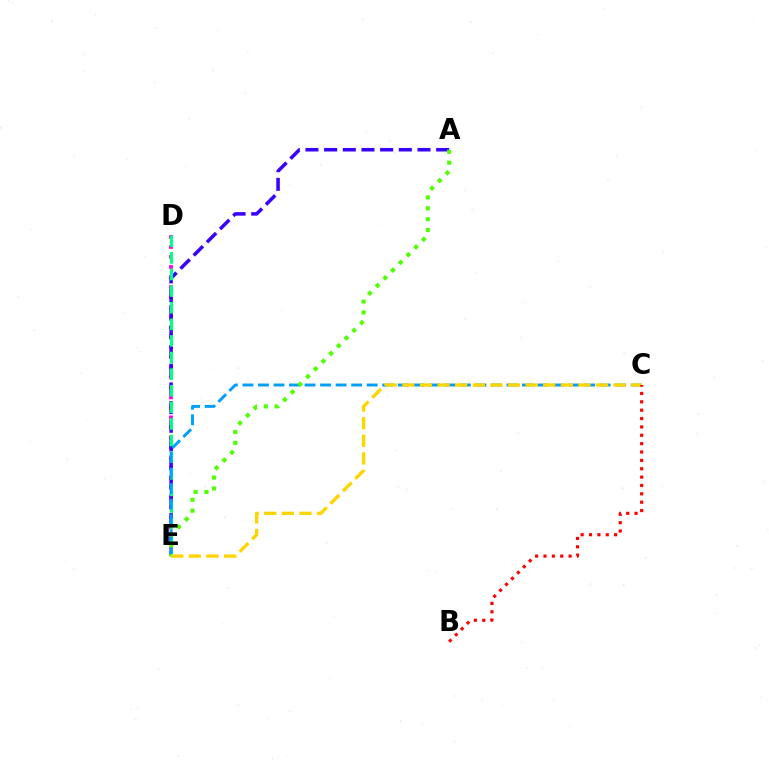{('D', 'E'): [{'color': '#ff00ed', 'line_style': 'dotted', 'thickness': 2.72}, {'color': '#00ff86', 'line_style': 'dashed', 'thickness': 2.26}], ('A', 'E'): [{'color': '#3700ff', 'line_style': 'dashed', 'thickness': 2.54}, {'color': '#4fff00', 'line_style': 'dotted', 'thickness': 2.96}], ('C', 'E'): [{'color': '#009eff', 'line_style': 'dashed', 'thickness': 2.11}, {'color': '#ffd500', 'line_style': 'dashed', 'thickness': 2.39}], ('B', 'C'): [{'color': '#ff0000', 'line_style': 'dotted', 'thickness': 2.27}]}